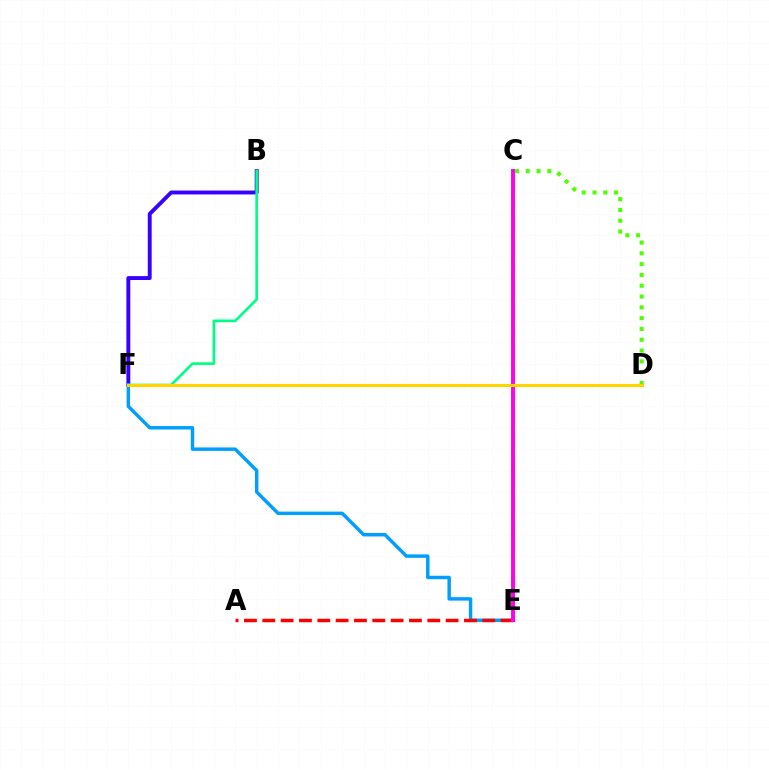{('B', 'F'): [{'color': '#3700ff', 'line_style': 'solid', 'thickness': 2.81}, {'color': '#00ff86', 'line_style': 'solid', 'thickness': 1.92}], ('E', 'F'): [{'color': '#009eff', 'line_style': 'solid', 'thickness': 2.47}], ('C', 'D'): [{'color': '#4fff00', 'line_style': 'dotted', 'thickness': 2.93}], ('A', 'E'): [{'color': '#ff0000', 'line_style': 'dashed', 'thickness': 2.49}], ('C', 'E'): [{'color': '#ff00ed', 'line_style': 'solid', 'thickness': 2.82}], ('D', 'F'): [{'color': '#ffd500', 'line_style': 'solid', 'thickness': 2.19}]}